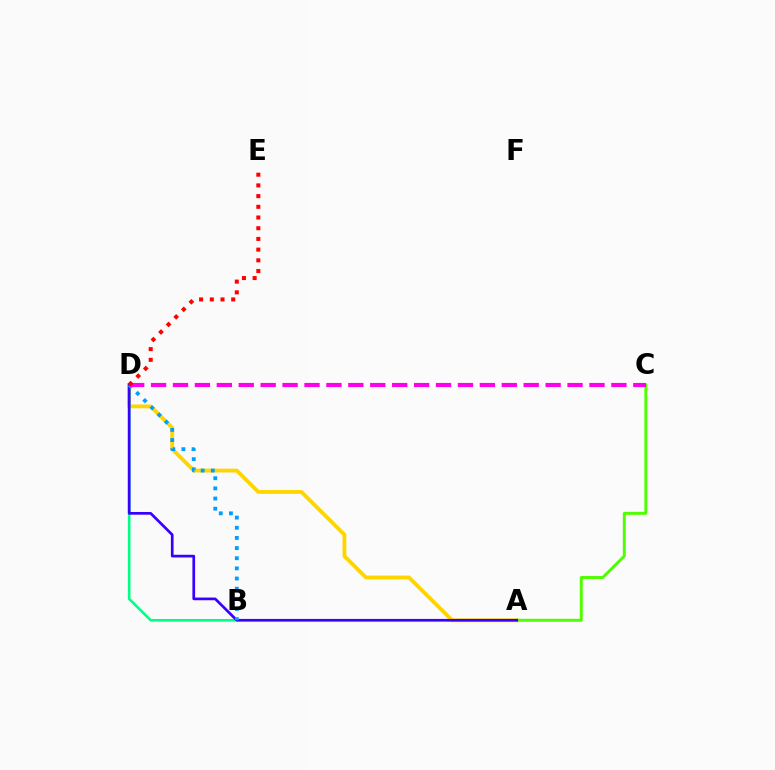{('A', 'D'): [{'color': '#ffd500', 'line_style': 'solid', 'thickness': 2.75}, {'color': '#3700ff', 'line_style': 'solid', 'thickness': 1.94}], ('A', 'C'): [{'color': '#4fff00', 'line_style': 'solid', 'thickness': 2.12}], ('B', 'D'): [{'color': '#00ff86', 'line_style': 'solid', 'thickness': 1.87}, {'color': '#009eff', 'line_style': 'dotted', 'thickness': 2.76}], ('C', 'D'): [{'color': '#ff00ed', 'line_style': 'dashed', 'thickness': 2.98}], ('D', 'E'): [{'color': '#ff0000', 'line_style': 'dotted', 'thickness': 2.91}]}